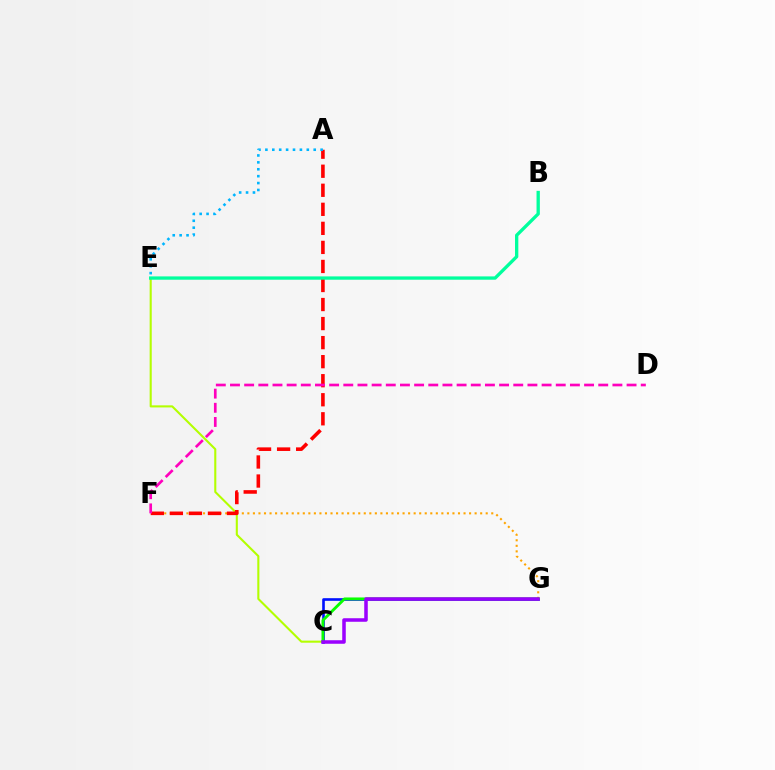{('C', 'G'): [{'color': '#0010ff', 'line_style': 'solid', 'thickness': 1.9}, {'color': '#08ff00', 'line_style': 'solid', 'thickness': 2.06}, {'color': '#9b00ff', 'line_style': 'solid', 'thickness': 2.54}], ('C', 'E'): [{'color': '#b3ff00', 'line_style': 'solid', 'thickness': 1.5}], ('F', 'G'): [{'color': '#ffa500', 'line_style': 'dotted', 'thickness': 1.51}], ('A', 'F'): [{'color': '#ff0000', 'line_style': 'dashed', 'thickness': 2.59}], ('A', 'E'): [{'color': '#00b5ff', 'line_style': 'dotted', 'thickness': 1.88}], ('D', 'F'): [{'color': '#ff00bd', 'line_style': 'dashed', 'thickness': 1.92}], ('B', 'E'): [{'color': '#00ff9d', 'line_style': 'solid', 'thickness': 2.39}]}